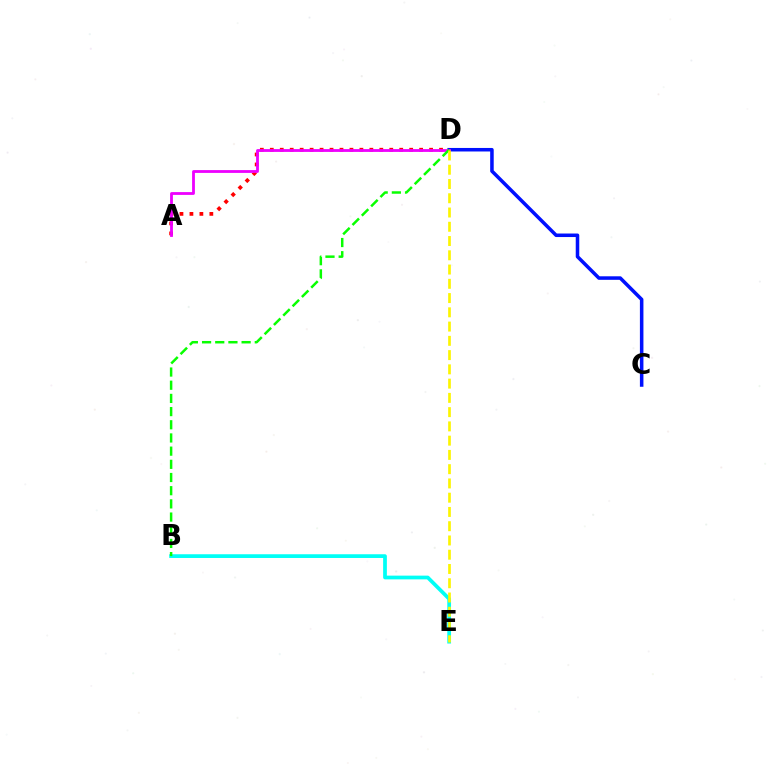{('A', 'D'): [{'color': '#ff0000', 'line_style': 'dotted', 'thickness': 2.71}, {'color': '#ee00ff', 'line_style': 'solid', 'thickness': 2.02}], ('C', 'D'): [{'color': '#0010ff', 'line_style': 'solid', 'thickness': 2.54}], ('B', 'E'): [{'color': '#00fff6', 'line_style': 'solid', 'thickness': 2.69}], ('B', 'D'): [{'color': '#08ff00', 'line_style': 'dashed', 'thickness': 1.79}], ('D', 'E'): [{'color': '#fcf500', 'line_style': 'dashed', 'thickness': 1.94}]}